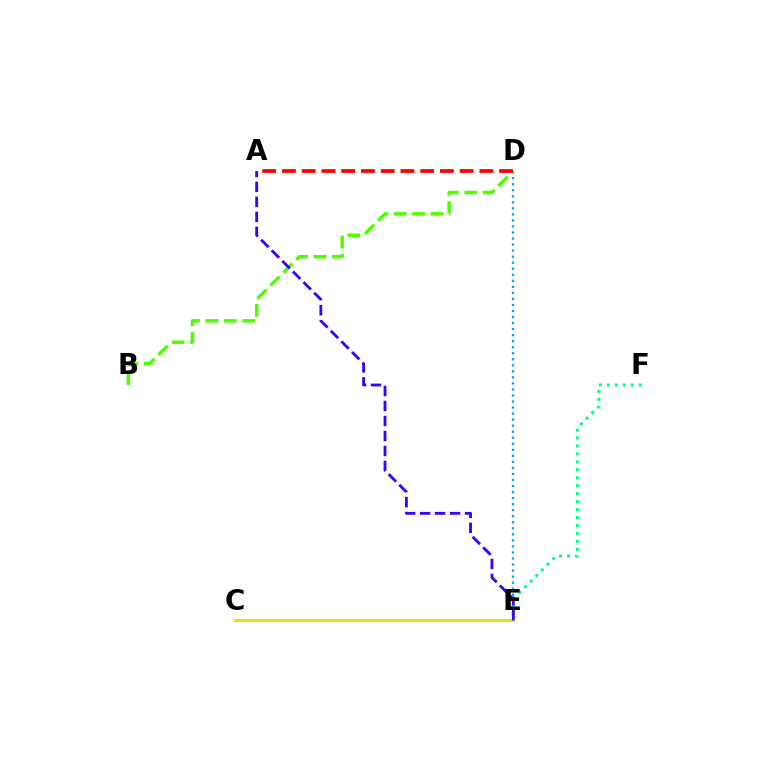{('D', 'E'): [{'color': '#009eff', 'line_style': 'dotted', 'thickness': 1.64}], ('C', 'E'): [{'color': '#ff00ed', 'line_style': 'dotted', 'thickness': 1.93}, {'color': '#ffd500', 'line_style': 'solid', 'thickness': 2.12}], ('B', 'D'): [{'color': '#4fff00', 'line_style': 'dashed', 'thickness': 2.5}], ('A', 'D'): [{'color': '#ff0000', 'line_style': 'dashed', 'thickness': 2.68}], ('E', 'F'): [{'color': '#00ff86', 'line_style': 'dotted', 'thickness': 2.16}], ('A', 'E'): [{'color': '#3700ff', 'line_style': 'dashed', 'thickness': 2.04}]}